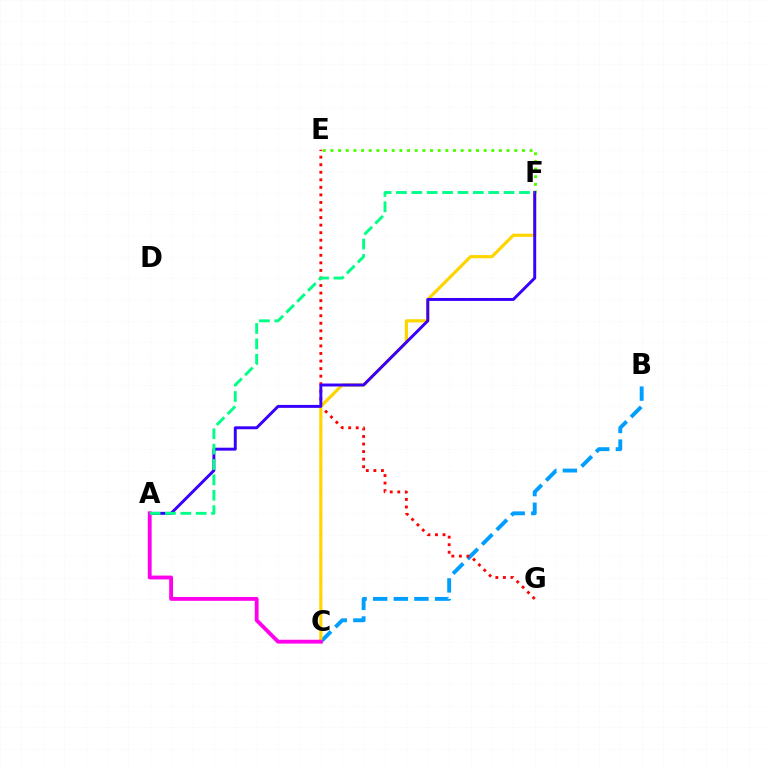{('E', 'F'): [{'color': '#4fff00', 'line_style': 'dotted', 'thickness': 2.08}], ('B', 'C'): [{'color': '#009eff', 'line_style': 'dashed', 'thickness': 2.8}], ('E', 'G'): [{'color': '#ff0000', 'line_style': 'dotted', 'thickness': 2.05}], ('C', 'F'): [{'color': '#ffd500', 'line_style': 'solid', 'thickness': 2.29}], ('A', 'F'): [{'color': '#3700ff', 'line_style': 'solid', 'thickness': 2.12}, {'color': '#00ff86', 'line_style': 'dashed', 'thickness': 2.09}], ('A', 'C'): [{'color': '#ff00ed', 'line_style': 'solid', 'thickness': 2.76}]}